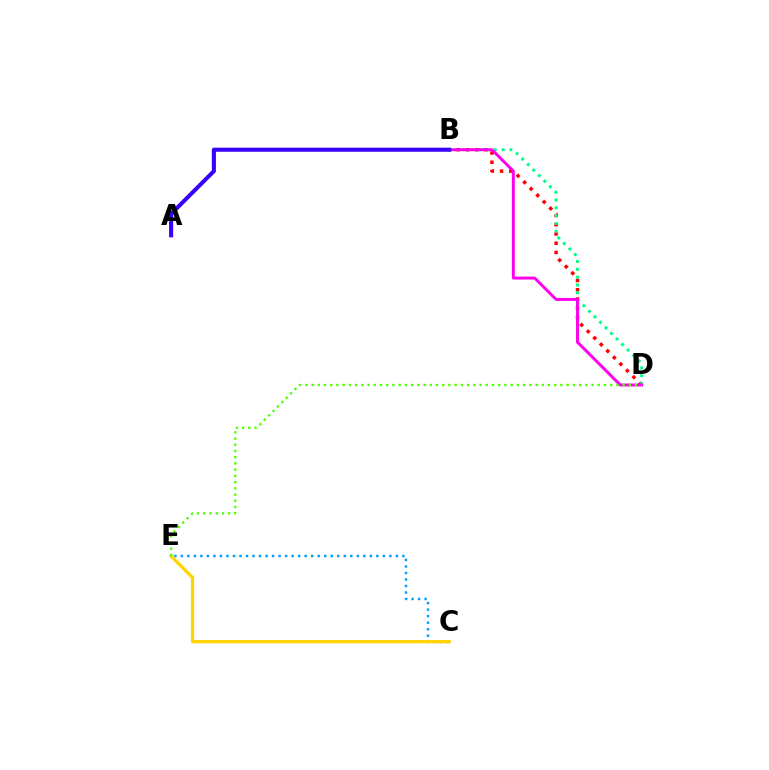{('B', 'D'): [{'color': '#ff0000', 'line_style': 'dotted', 'thickness': 2.51}, {'color': '#00ff86', 'line_style': 'dotted', 'thickness': 2.13}, {'color': '#ff00ed', 'line_style': 'solid', 'thickness': 2.11}], ('C', 'E'): [{'color': '#009eff', 'line_style': 'dotted', 'thickness': 1.77}, {'color': '#ffd500', 'line_style': 'solid', 'thickness': 2.37}], ('D', 'E'): [{'color': '#4fff00', 'line_style': 'dotted', 'thickness': 1.69}], ('A', 'B'): [{'color': '#3700ff', 'line_style': 'solid', 'thickness': 2.92}]}